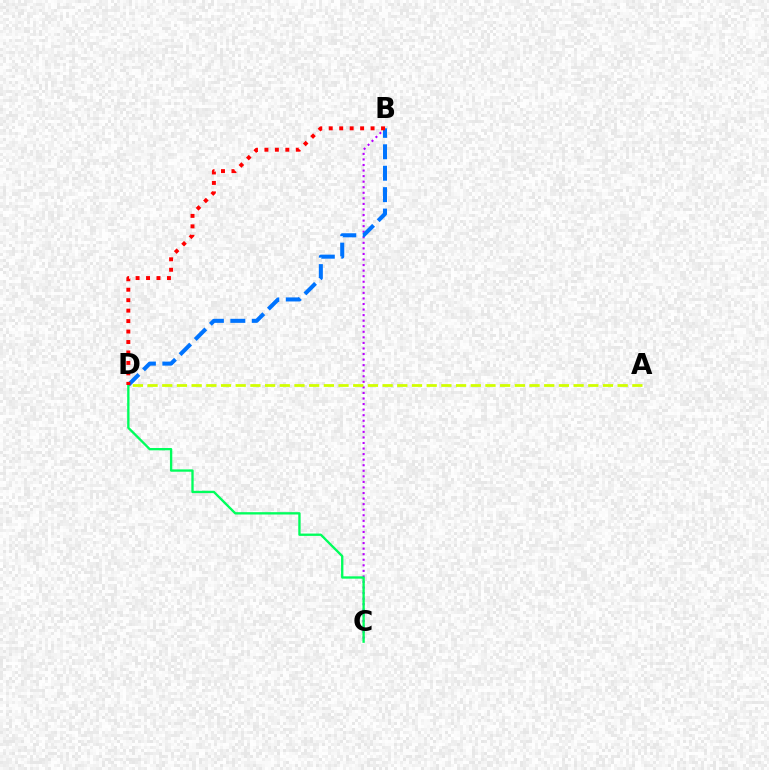{('B', 'C'): [{'color': '#b900ff', 'line_style': 'dotted', 'thickness': 1.51}], ('A', 'D'): [{'color': '#d1ff00', 'line_style': 'dashed', 'thickness': 2.0}], ('B', 'D'): [{'color': '#0074ff', 'line_style': 'dashed', 'thickness': 2.91}, {'color': '#ff0000', 'line_style': 'dotted', 'thickness': 2.84}], ('C', 'D'): [{'color': '#00ff5c', 'line_style': 'solid', 'thickness': 1.68}]}